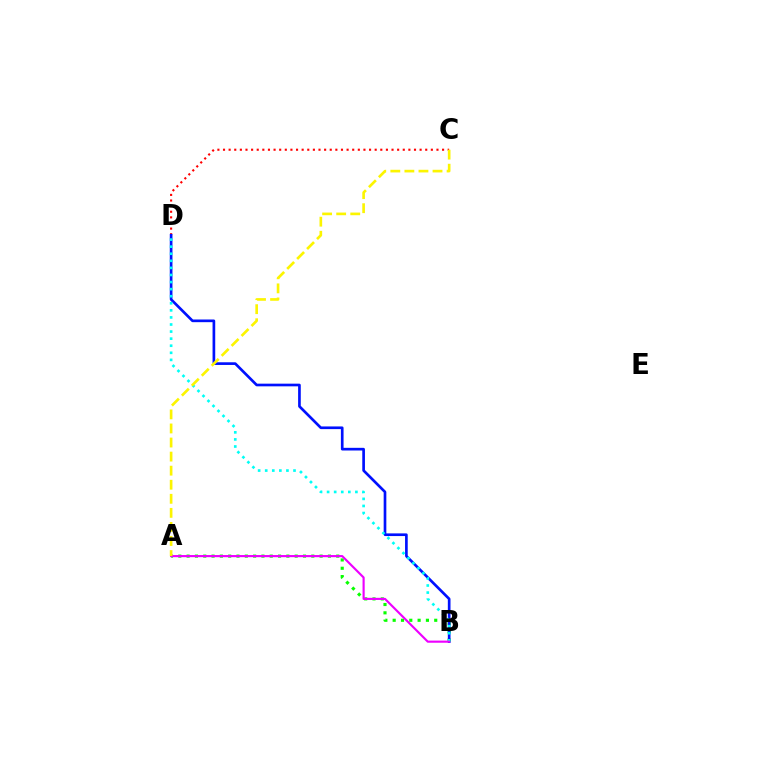{('C', 'D'): [{'color': '#ff0000', 'line_style': 'dotted', 'thickness': 1.53}], ('A', 'B'): [{'color': '#08ff00', 'line_style': 'dotted', 'thickness': 2.26}, {'color': '#ee00ff', 'line_style': 'solid', 'thickness': 1.55}], ('B', 'D'): [{'color': '#0010ff', 'line_style': 'solid', 'thickness': 1.93}, {'color': '#00fff6', 'line_style': 'dotted', 'thickness': 1.92}], ('A', 'C'): [{'color': '#fcf500', 'line_style': 'dashed', 'thickness': 1.91}]}